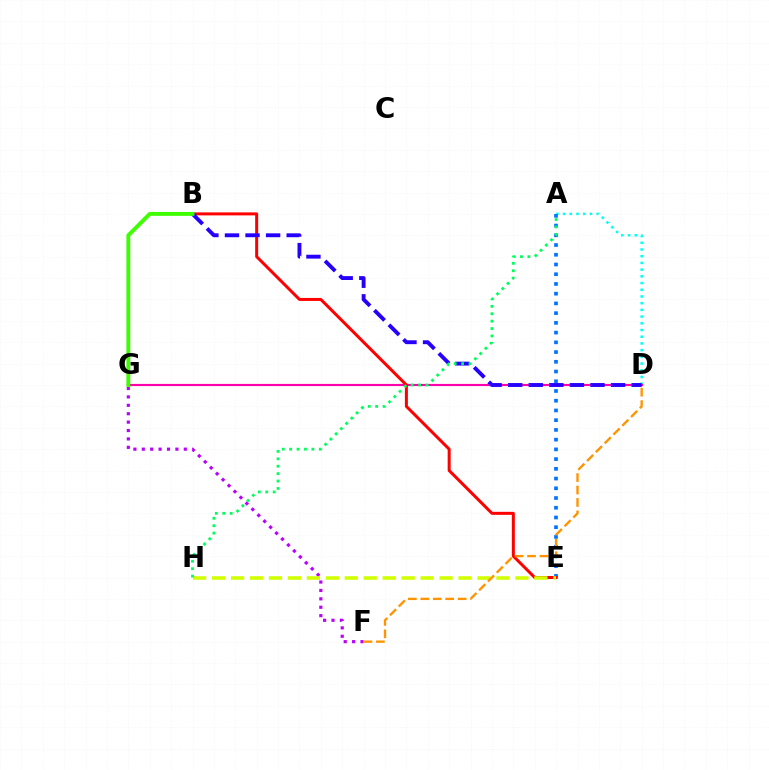{('A', 'D'): [{'color': '#00fff6', 'line_style': 'dotted', 'thickness': 1.82}], ('F', 'G'): [{'color': '#b900ff', 'line_style': 'dotted', 'thickness': 2.28}], ('A', 'E'): [{'color': '#0074ff', 'line_style': 'dotted', 'thickness': 2.64}], ('D', 'G'): [{'color': '#ff00ac', 'line_style': 'solid', 'thickness': 1.56}], ('B', 'E'): [{'color': '#ff0000', 'line_style': 'solid', 'thickness': 2.16}], ('E', 'H'): [{'color': '#d1ff00', 'line_style': 'dashed', 'thickness': 2.58}], ('D', 'F'): [{'color': '#ff9400', 'line_style': 'dashed', 'thickness': 1.69}], ('B', 'D'): [{'color': '#2500ff', 'line_style': 'dashed', 'thickness': 2.79}], ('A', 'H'): [{'color': '#00ff5c', 'line_style': 'dotted', 'thickness': 2.01}], ('B', 'G'): [{'color': '#3dff00', 'line_style': 'solid', 'thickness': 2.8}]}